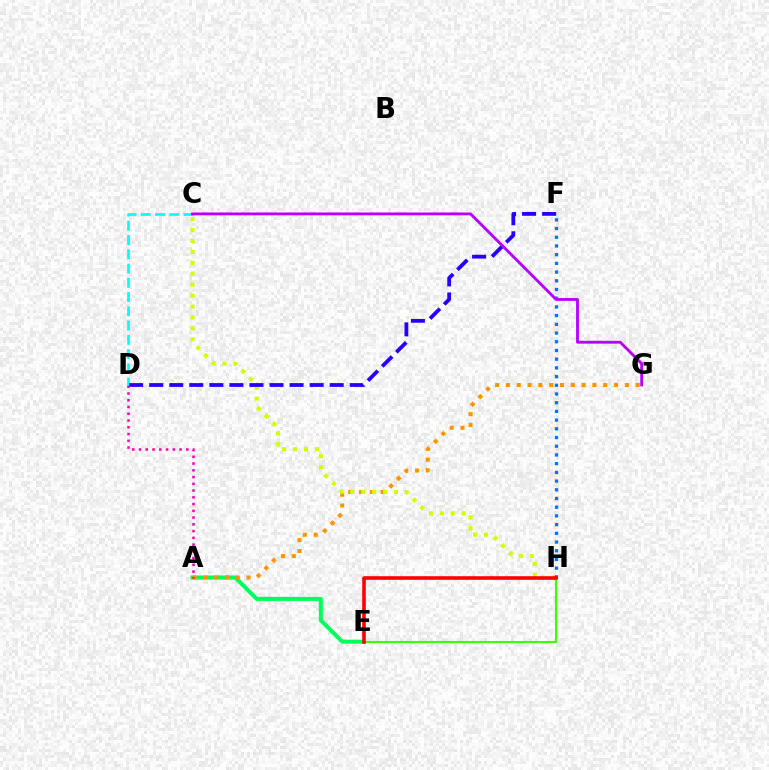{('A', 'E'): [{'color': '#00ff5c', 'line_style': 'solid', 'thickness': 2.9}], ('A', 'G'): [{'color': '#ff9400', 'line_style': 'dotted', 'thickness': 2.94}], ('C', 'H'): [{'color': '#d1ff00', 'line_style': 'dotted', 'thickness': 2.97}], ('C', 'D'): [{'color': '#00fff6', 'line_style': 'dashed', 'thickness': 1.94}], ('F', 'H'): [{'color': '#0074ff', 'line_style': 'dotted', 'thickness': 2.37}], ('E', 'H'): [{'color': '#3dff00', 'line_style': 'solid', 'thickness': 1.51}, {'color': '#ff0000', 'line_style': 'solid', 'thickness': 2.58}], ('D', 'F'): [{'color': '#2500ff', 'line_style': 'dashed', 'thickness': 2.72}], ('C', 'G'): [{'color': '#b900ff', 'line_style': 'solid', 'thickness': 2.04}], ('A', 'D'): [{'color': '#ff00ac', 'line_style': 'dotted', 'thickness': 1.83}]}